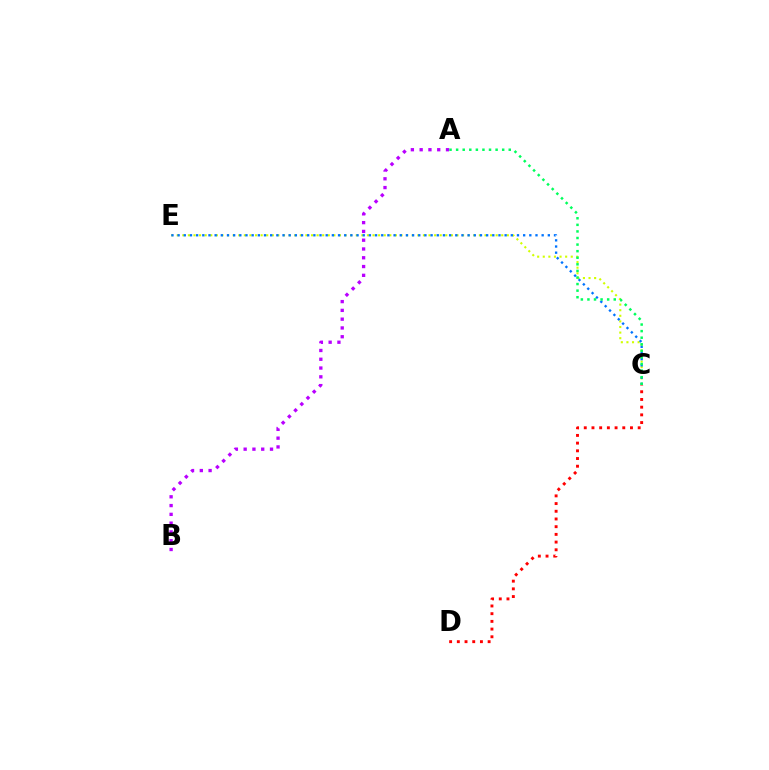{('C', 'D'): [{'color': '#ff0000', 'line_style': 'dotted', 'thickness': 2.09}], ('C', 'E'): [{'color': '#d1ff00', 'line_style': 'dotted', 'thickness': 1.52}, {'color': '#0074ff', 'line_style': 'dotted', 'thickness': 1.68}], ('A', 'B'): [{'color': '#b900ff', 'line_style': 'dotted', 'thickness': 2.39}], ('A', 'C'): [{'color': '#00ff5c', 'line_style': 'dotted', 'thickness': 1.79}]}